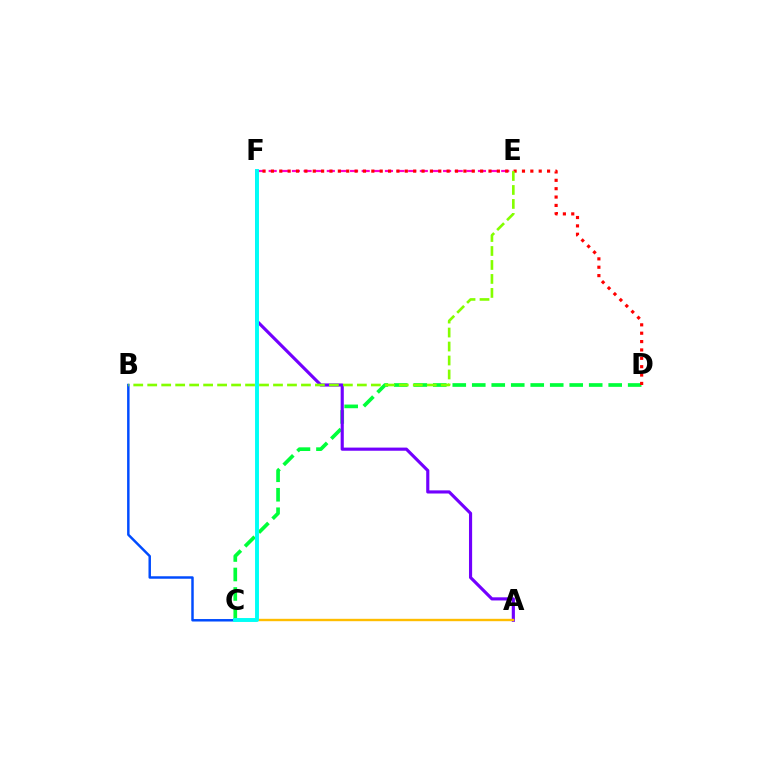{('B', 'C'): [{'color': '#004bff', 'line_style': 'solid', 'thickness': 1.78}], ('E', 'F'): [{'color': '#ff00cf', 'line_style': 'dashed', 'thickness': 1.58}], ('C', 'D'): [{'color': '#00ff39', 'line_style': 'dashed', 'thickness': 2.65}], ('A', 'F'): [{'color': '#7200ff', 'line_style': 'solid', 'thickness': 2.26}], ('D', 'F'): [{'color': '#ff0000', 'line_style': 'dotted', 'thickness': 2.27}], ('A', 'C'): [{'color': '#ffbd00', 'line_style': 'solid', 'thickness': 1.72}], ('C', 'F'): [{'color': '#00fff6', 'line_style': 'solid', 'thickness': 2.82}], ('B', 'E'): [{'color': '#84ff00', 'line_style': 'dashed', 'thickness': 1.9}]}